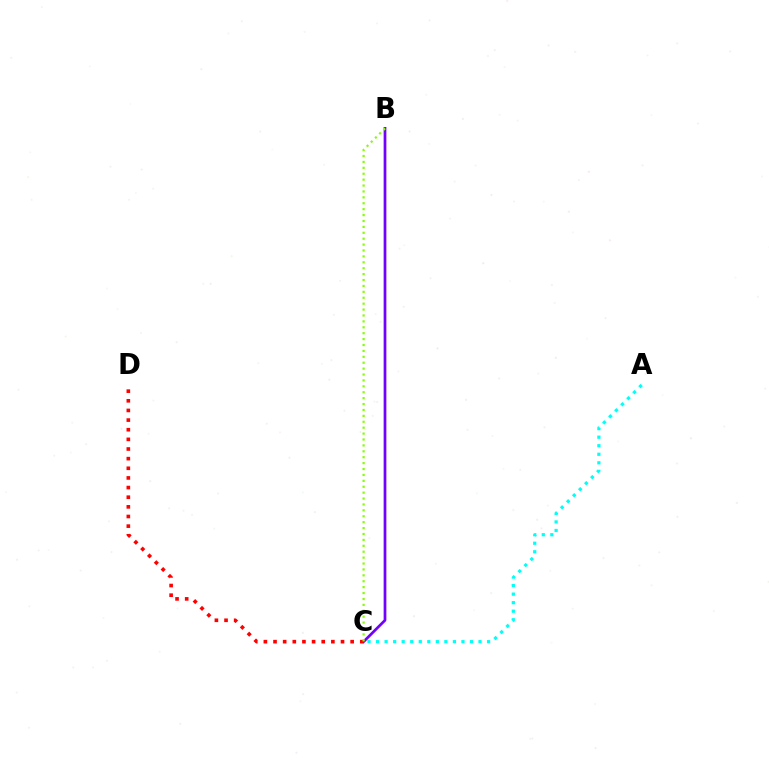{('B', 'C'): [{'color': '#7200ff', 'line_style': 'solid', 'thickness': 1.96}, {'color': '#84ff00', 'line_style': 'dotted', 'thickness': 1.6}], ('C', 'D'): [{'color': '#ff0000', 'line_style': 'dotted', 'thickness': 2.62}], ('A', 'C'): [{'color': '#00fff6', 'line_style': 'dotted', 'thickness': 2.32}]}